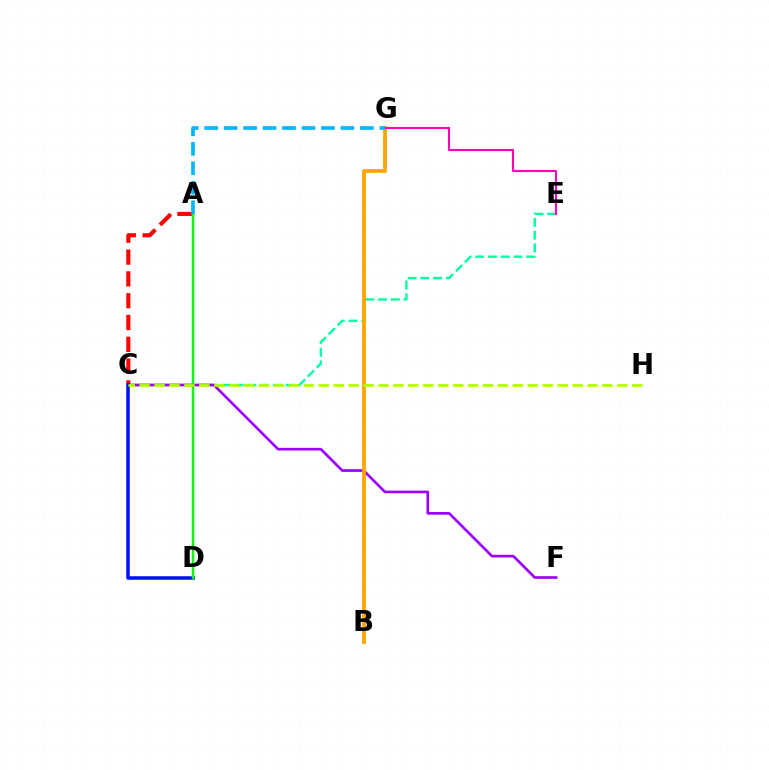{('C', 'E'): [{'color': '#00ff9d', 'line_style': 'dashed', 'thickness': 1.73}], ('A', 'C'): [{'color': '#ff0000', 'line_style': 'dashed', 'thickness': 2.96}], ('C', 'F'): [{'color': '#9b00ff', 'line_style': 'solid', 'thickness': 1.91}], ('B', 'G'): [{'color': '#ffa500', 'line_style': 'solid', 'thickness': 2.73}], ('E', 'G'): [{'color': '#ff00bd', 'line_style': 'solid', 'thickness': 1.52}], ('C', 'D'): [{'color': '#0010ff', 'line_style': 'solid', 'thickness': 2.54}], ('A', 'D'): [{'color': '#08ff00', 'line_style': 'solid', 'thickness': 1.77}], ('C', 'H'): [{'color': '#b3ff00', 'line_style': 'dashed', 'thickness': 2.03}], ('A', 'G'): [{'color': '#00b5ff', 'line_style': 'dashed', 'thickness': 2.64}]}